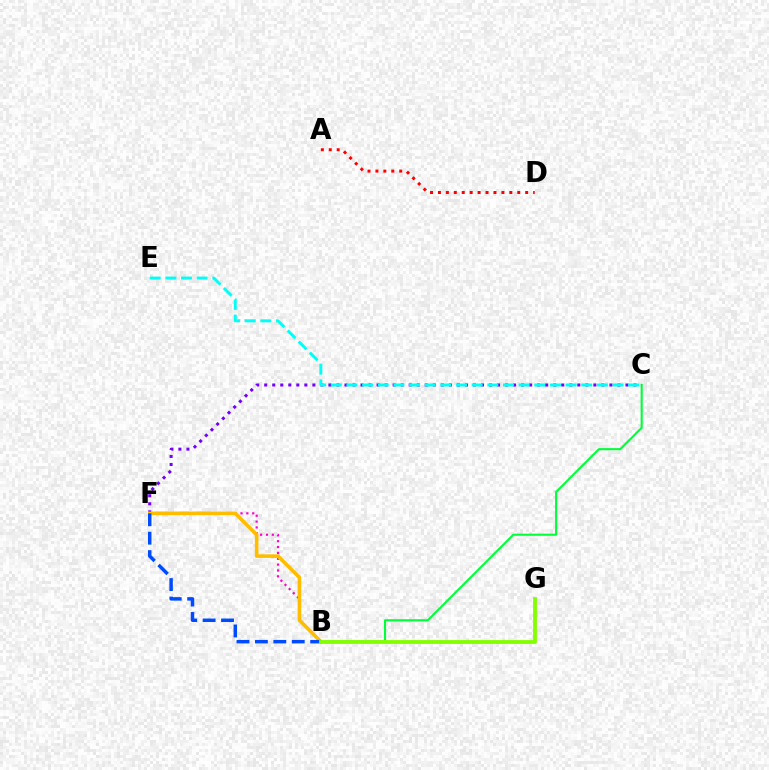{('A', 'D'): [{'color': '#ff0000', 'line_style': 'dotted', 'thickness': 2.15}], ('B', 'C'): [{'color': '#00ff39', 'line_style': 'solid', 'thickness': 1.51}], ('C', 'F'): [{'color': '#7200ff', 'line_style': 'dotted', 'thickness': 2.18}], ('B', 'F'): [{'color': '#ff00cf', 'line_style': 'dotted', 'thickness': 1.59}, {'color': '#ffbd00', 'line_style': 'solid', 'thickness': 2.6}, {'color': '#004bff', 'line_style': 'dashed', 'thickness': 2.5}], ('C', 'E'): [{'color': '#00fff6', 'line_style': 'dashed', 'thickness': 2.13}], ('B', 'G'): [{'color': '#84ff00', 'line_style': 'solid', 'thickness': 2.76}]}